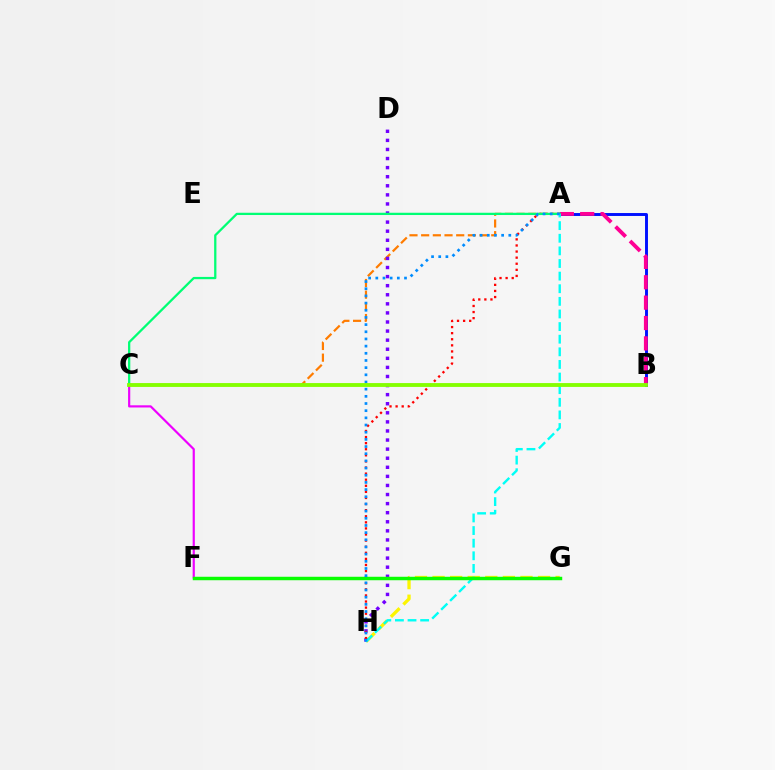{('A', 'C'): [{'color': '#ff7c00', 'line_style': 'dashed', 'thickness': 1.59}, {'color': '#00ff74', 'line_style': 'solid', 'thickness': 1.64}], ('G', 'H'): [{'color': '#fcf500', 'line_style': 'dashed', 'thickness': 2.39}], ('D', 'H'): [{'color': '#7200ff', 'line_style': 'dotted', 'thickness': 2.47}], ('A', 'B'): [{'color': '#0010ff', 'line_style': 'solid', 'thickness': 2.11}, {'color': '#ff0094', 'line_style': 'dashed', 'thickness': 2.77}], ('C', 'F'): [{'color': '#ee00ff', 'line_style': 'solid', 'thickness': 1.57}], ('A', 'H'): [{'color': '#ff0000', 'line_style': 'dotted', 'thickness': 1.66}, {'color': '#00fff6', 'line_style': 'dashed', 'thickness': 1.71}, {'color': '#008cff', 'line_style': 'dotted', 'thickness': 1.95}], ('F', 'G'): [{'color': '#08ff00', 'line_style': 'solid', 'thickness': 2.49}], ('B', 'C'): [{'color': '#84ff00', 'line_style': 'solid', 'thickness': 2.77}]}